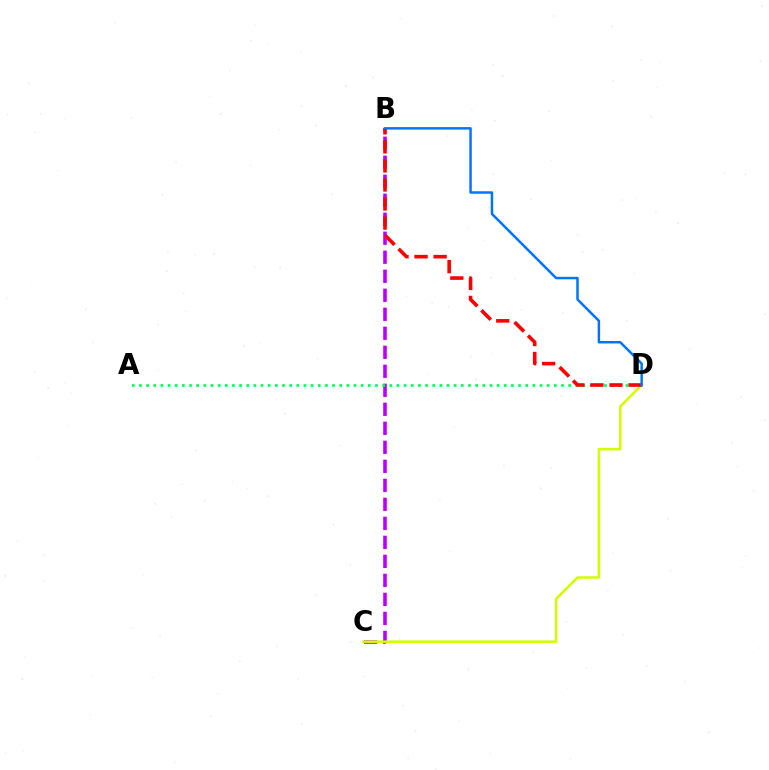{('B', 'C'): [{'color': '#b900ff', 'line_style': 'dashed', 'thickness': 2.58}], ('C', 'D'): [{'color': '#d1ff00', 'line_style': 'solid', 'thickness': 1.83}], ('A', 'D'): [{'color': '#00ff5c', 'line_style': 'dotted', 'thickness': 1.94}], ('B', 'D'): [{'color': '#ff0000', 'line_style': 'dashed', 'thickness': 2.59}, {'color': '#0074ff', 'line_style': 'solid', 'thickness': 1.78}]}